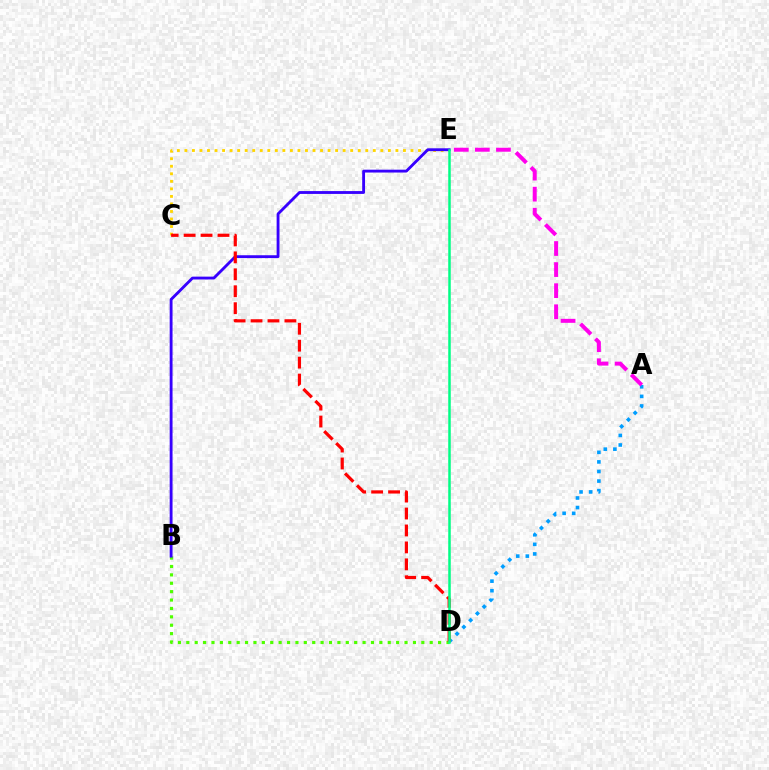{('A', 'D'): [{'color': '#009eff', 'line_style': 'dotted', 'thickness': 2.6}], ('A', 'E'): [{'color': '#ff00ed', 'line_style': 'dashed', 'thickness': 2.86}], ('C', 'E'): [{'color': '#ffd500', 'line_style': 'dotted', 'thickness': 2.05}], ('B', 'D'): [{'color': '#4fff00', 'line_style': 'dotted', 'thickness': 2.28}], ('B', 'E'): [{'color': '#3700ff', 'line_style': 'solid', 'thickness': 2.05}], ('C', 'D'): [{'color': '#ff0000', 'line_style': 'dashed', 'thickness': 2.3}], ('D', 'E'): [{'color': '#00ff86', 'line_style': 'solid', 'thickness': 1.81}]}